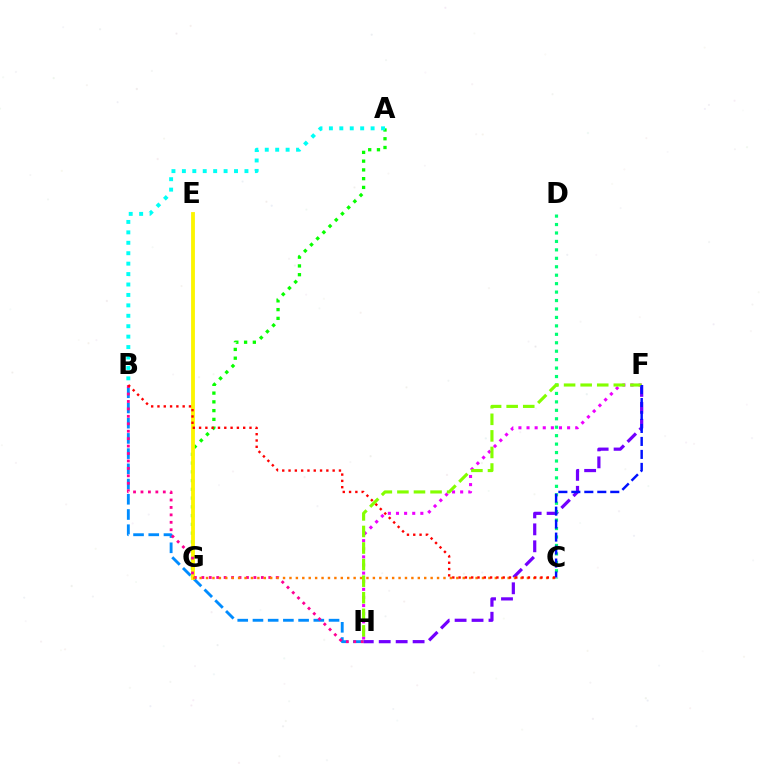{('A', 'G'): [{'color': '#08ff00', 'line_style': 'dotted', 'thickness': 2.38}], ('B', 'H'): [{'color': '#008cff', 'line_style': 'dashed', 'thickness': 2.07}, {'color': '#ff0094', 'line_style': 'dotted', 'thickness': 2.02}], ('F', 'H'): [{'color': '#7200ff', 'line_style': 'dashed', 'thickness': 2.3}, {'color': '#ee00ff', 'line_style': 'dotted', 'thickness': 2.2}, {'color': '#84ff00', 'line_style': 'dashed', 'thickness': 2.25}], ('E', 'G'): [{'color': '#fcf500', 'line_style': 'solid', 'thickness': 2.75}], ('C', 'D'): [{'color': '#00ff74', 'line_style': 'dotted', 'thickness': 2.29}], ('A', 'B'): [{'color': '#00fff6', 'line_style': 'dotted', 'thickness': 2.83}], ('C', 'F'): [{'color': '#0010ff', 'line_style': 'dashed', 'thickness': 1.76}], ('C', 'G'): [{'color': '#ff7c00', 'line_style': 'dotted', 'thickness': 1.74}], ('B', 'C'): [{'color': '#ff0000', 'line_style': 'dotted', 'thickness': 1.71}]}